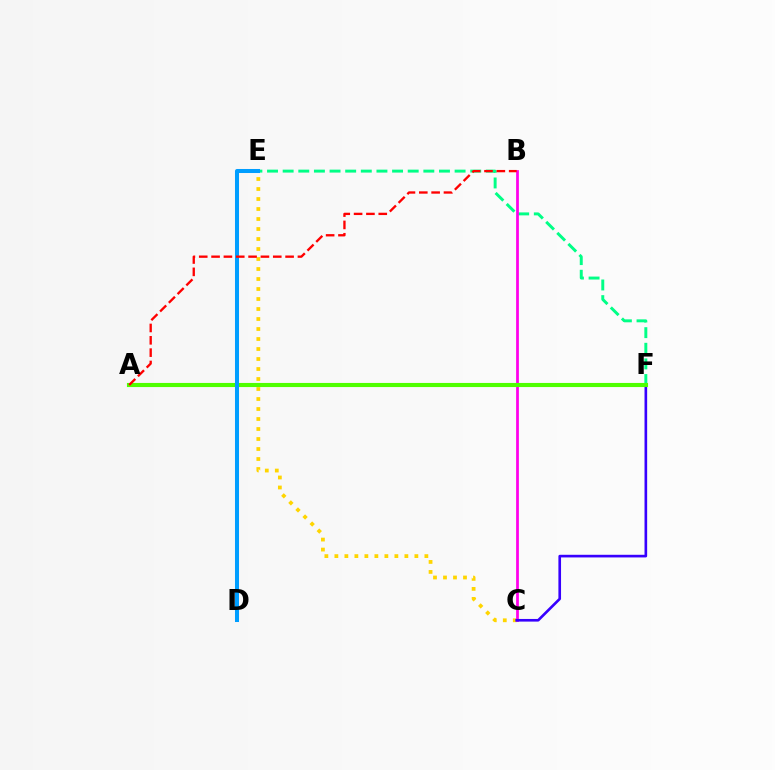{('E', 'F'): [{'color': '#00ff86', 'line_style': 'dashed', 'thickness': 2.12}], ('C', 'E'): [{'color': '#ffd500', 'line_style': 'dotted', 'thickness': 2.72}], ('B', 'C'): [{'color': '#ff00ed', 'line_style': 'solid', 'thickness': 1.99}], ('C', 'F'): [{'color': '#3700ff', 'line_style': 'solid', 'thickness': 1.9}], ('A', 'F'): [{'color': '#4fff00', 'line_style': 'solid', 'thickness': 2.96}], ('D', 'E'): [{'color': '#009eff', 'line_style': 'solid', 'thickness': 2.9}], ('A', 'B'): [{'color': '#ff0000', 'line_style': 'dashed', 'thickness': 1.68}]}